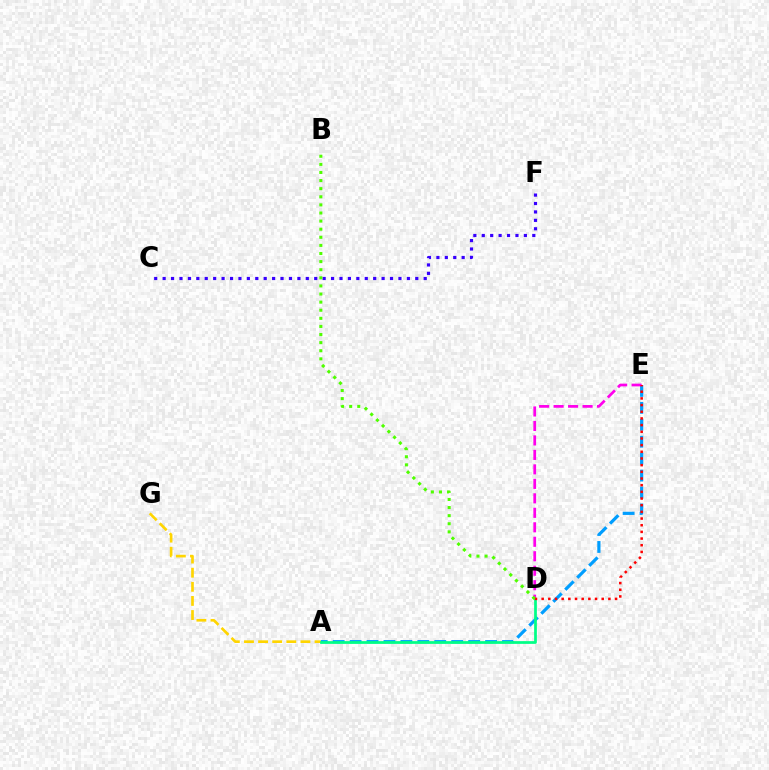{('C', 'F'): [{'color': '#3700ff', 'line_style': 'dotted', 'thickness': 2.29}], ('A', 'E'): [{'color': '#009eff', 'line_style': 'dashed', 'thickness': 2.3}], ('A', 'G'): [{'color': '#ffd500', 'line_style': 'dashed', 'thickness': 1.92}], ('D', 'E'): [{'color': '#ff00ed', 'line_style': 'dashed', 'thickness': 1.97}, {'color': '#ff0000', 'line_style': 'dotted', 'thickness': 1.81}], ('A', 'D'): [{'color': '#00ff86', 'line_style': 'solid', 'thickness': 1.96}], ('B', 'D'): [{'color': '#4fff00', 'line_style': 'dotted', 'thickness': 2.2}]}